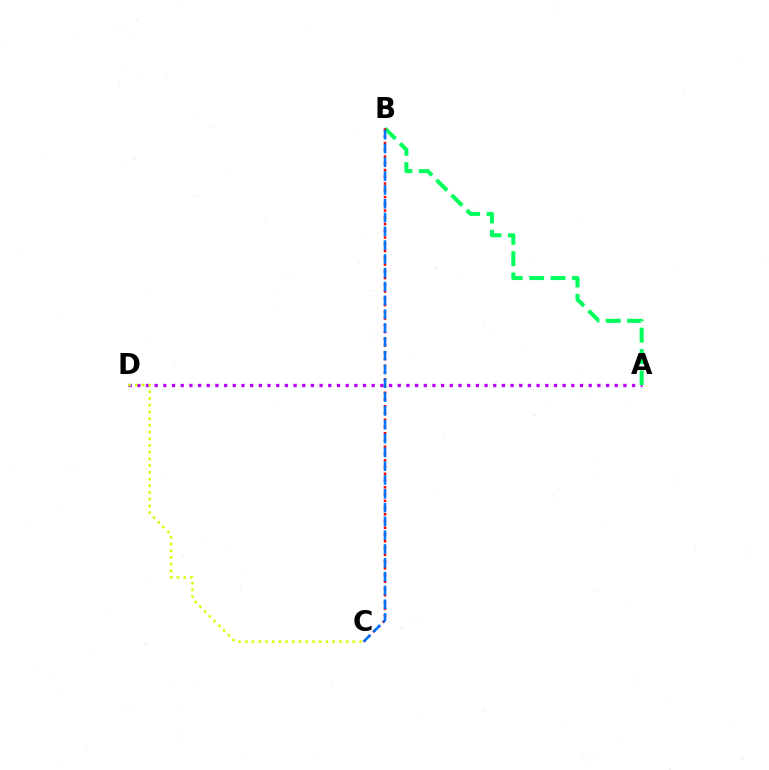{('A', 'D'): [{'color': '#b900ff', 'line_style': 'dotted', 'thickness': 2.36}], ('A', 'B'): [{'color': '#00ff5c', 'line_style': 'dashed', 'thickness': 2.9}], ('C', 'D'): [{'color': '#d1ff00', 'line_style': 'dotted', 'thickness': 1.82}], ('B', 'C'): [{'color': '#ff0000', 'line_style': 'dotted', 'thickness': 1.83}, {'color': '#0074ff', 'line_style': 'dashed', 'thickness': 1.88}]}